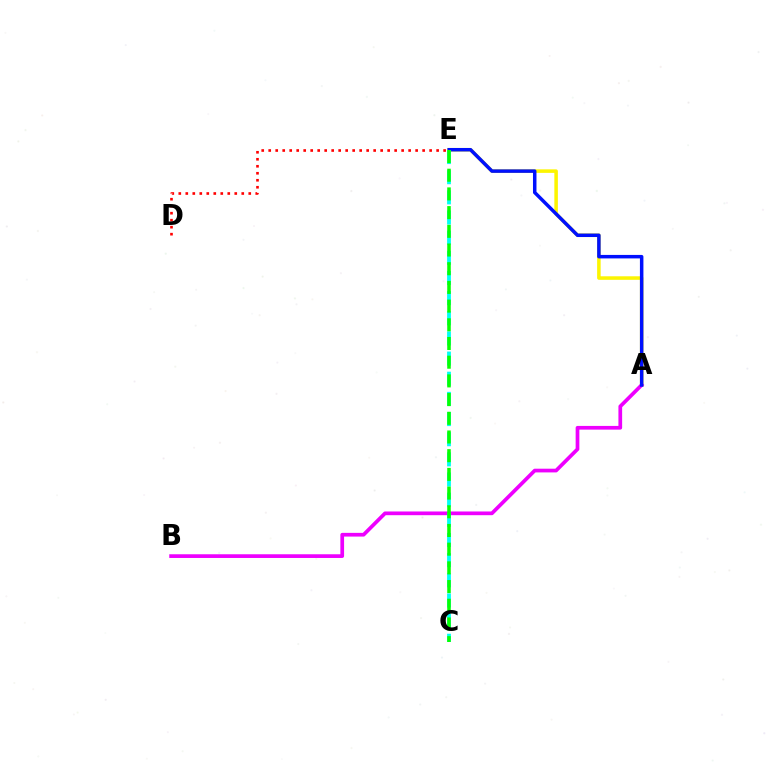{('A', 'E'): [{'color': '#fcf500', 'line_style': 'solid', 'thickness': 2.54}, {'color': '#0010ff', 'line_style': 'solid', 'thickness': 2.51}], ('A', 'B'): [{'color': '#ee00ff', 'line_style': 'solid', 'thickness': 2.67}], ('D', 'E'): [{'color': '#ff0000', 'line_style': 'dotted', 'thickness': 1.9}], ('C', 'E'): [{'color': '#00fff6', 'line_style': 'dashed', 'thickness': 2.74}, {'color': '#08ff00', 'line_style': 'dashed', 'thickness': 2.54}]}